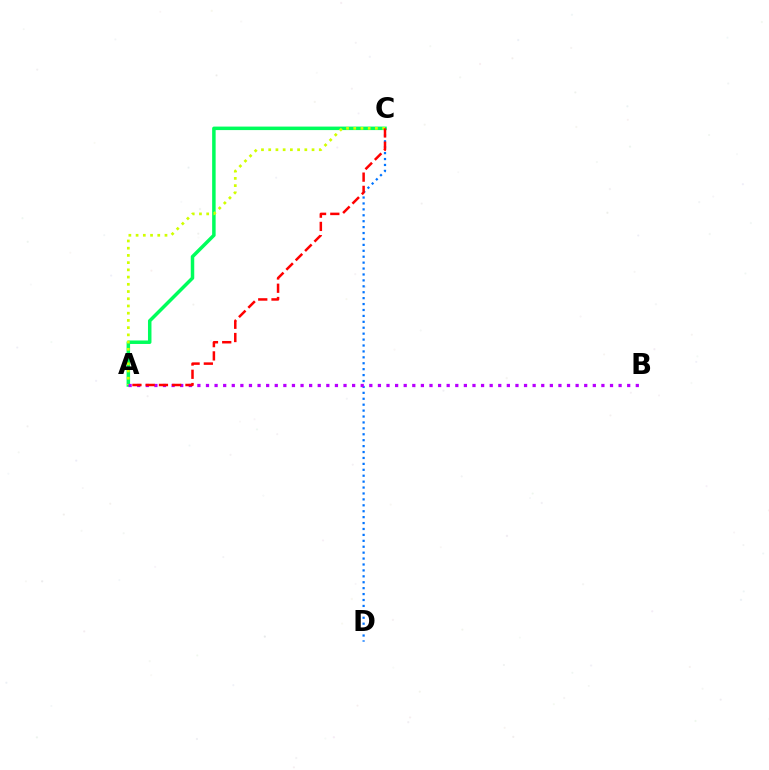{('C', 'D'): [{'color': '#0074ff', 'line_style': 'dotted', 'thickness': 1.61}], ('A', 'C'): [{'color': '#00ff5c', 'line_style': 'solid', 'thickness': 2.52}, {'color': '#d1ff00', 'line_style': 'dotted', 'thickness': 1.96}, {'color': '#ff0000', 'line_style': 'dashed', 'thickness': 1.8}], ('A', 'B'): [{'color': '#b900ff', 'line_style': 'dotted', 'thickness': 2.34}]}